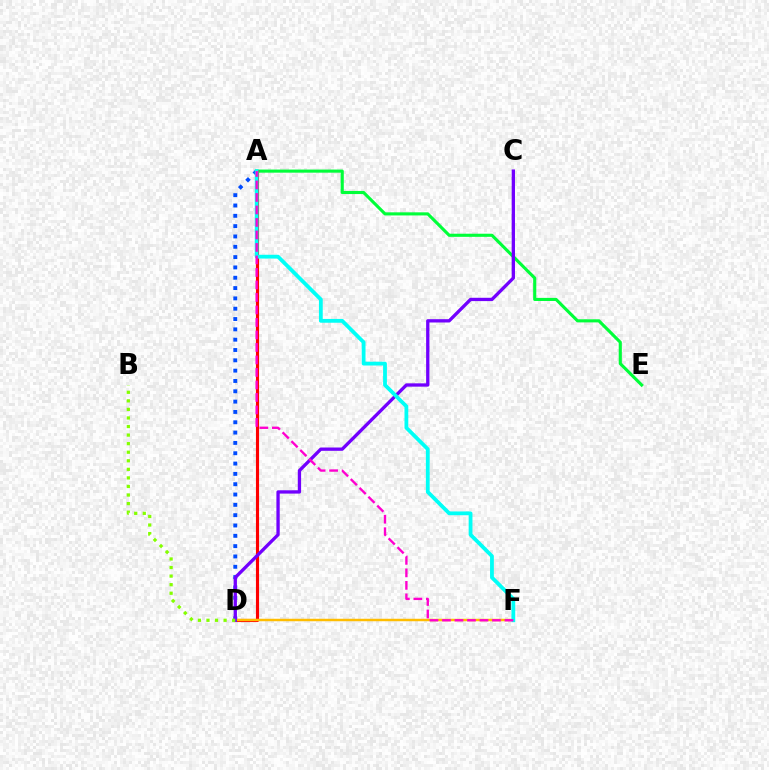{('A', 'D'): [{'color': '#004bff', 'line_style': 'dotted', 'thickness': 2.8}, {'color': '#ff0000', 'line_style': 'solid', 'thickness': 2.25}], ('A', 'E'): [{'color': '#00ff39', 'line_style': 'solid', 'thickness': 2.24}], ('D', 'F'): [{'color': '#ffbd00', 'line_style': 'solid', 'thickness': 1.78}], ('C', 'D'): [{'color': '#7200ff', 'line_style': 'solid', 'thickness': 2.38}], ('B', 'D'): [{'color': '#84ff00', 'line_style': 'dotted', 'thickness': 2.33}], ('A', 'F'): [{'color': '#00fff6', 'line_style': 'solid', 'thickness': 2.73}, {'color': '#ff00cf', 'line_style': 'dashed', 'thickness': 1.7}]}